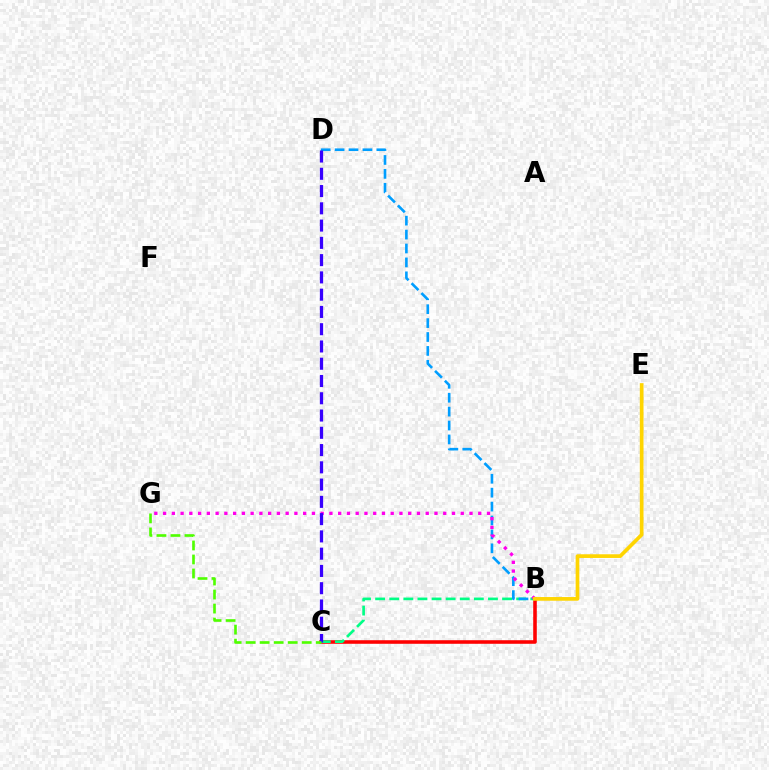{('B', 'C'): [{'color': '#ff0000', 'line_style': 'solid', 'thickness': 2.57}, {'color': '#00ff86', 'line_style': 'dashed', 'thickness': 1.92}], ('B', 'D'): [{'color': '#009eff', 'line_style': 'dashed', 'thickness': 1.89}], ('B', 'G'): [{'color': '#ff00ed', 'line_style': 'dotted', 'thickness': 2.38}], ('B', 'E'): [{'color': '#ffd500', 'line_style': 'solid', 'thickness': 2.66}], ('C', 'D'): [{'color': '#3700ff', 'line_style': 'dashed', 'thickness': 2.35}], ('C', 'G'): [{'color': '#4fff00', 'line_style': 'dashed', 'thickness': 1.9}]}